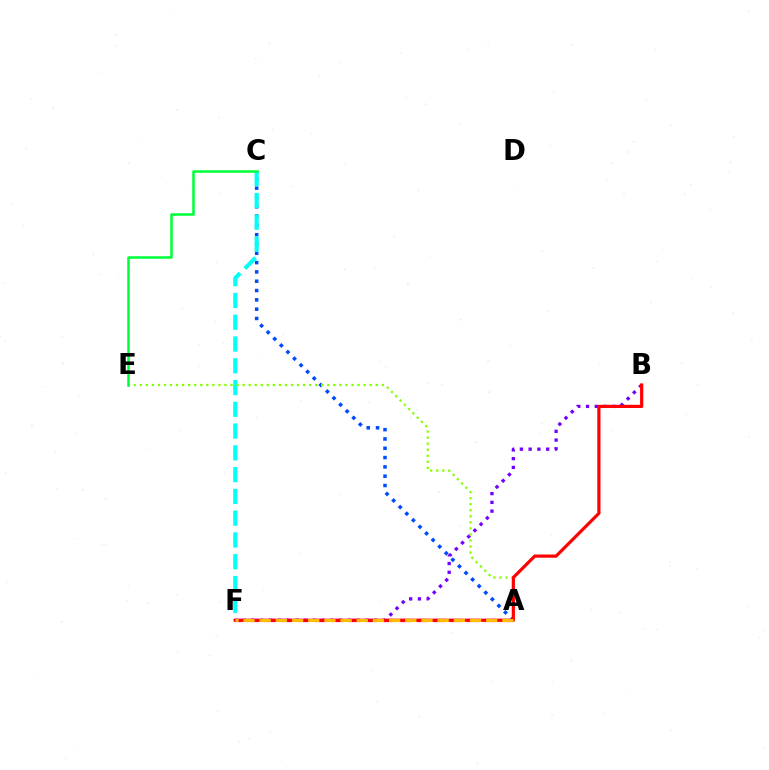{('A', 'C'): [{'color': '#004bff', 'line_style': 'dotted', 'thickness': 2.53}], ('C', 'F'): [{'color': '#00fff6', 'line_style': 'dashed', 'thickness': 2.96}], ('A', 'F'): [{'color': '#ff00cf', 'line_style': 'dashed', 'thickness': 2.31}, {'color': '#ffbd00', 'line_style': 'dashed', 'thickness': 2.2}], ('B', 'F'): [{'color': '#7200ff', 'line_style': 'dotted', 'thickness': 2.38}, {'color': '#ff0000', 'line_style': 'solid', 'thickness': 2.29}], ('A', 'E'): [{'color': '#84ff00', 'line_style': 'dotted', 'thickness': 1.64}], ('C', 'E'): [{'color': '#00ff39', 'line_style': 'solid', 'thickness': 1.83}]}